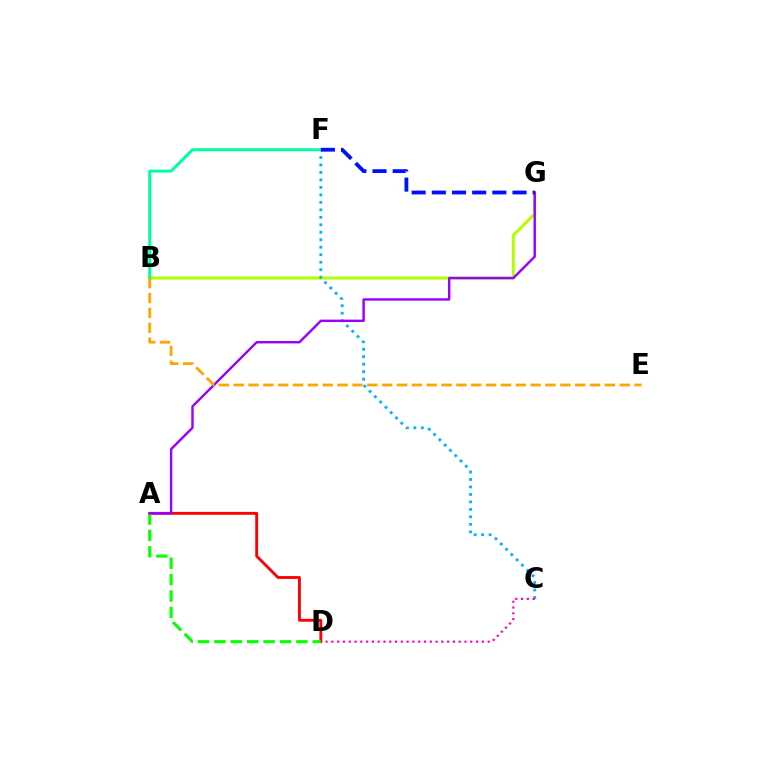{('B', 'G'): [{'color': '#b3ff00', 'line_style': 'solid', 'thickness': 2.19}], ('C', 'F'): [{'color': '#00b5ff', 'line_style': 'dotted', 'thickness': 2.03}], ('B', 'F'): [{'color': '#00ff9d', 'line_style': 'solid', 'thickness': 2.15}], ('C', 'D'): [{'color': '#ff00bd', 'line_style': 'dotted', 'thickness': 1.57}], ('A', 'D'): [{'color': '#ff0000', 'line_style': 'solid', 'thickness': 2.06}, {'color': '#08ff00', 'line_style': 'dashed', 'thickness': 2.23}], ('A', 'G'): [{'color': '#9b00ff', 'line_style': 'solid', 'thickness': 1.75}], ('F', 'G'): [{'color': '#0010ff', 'line_style': 'dashed', 'thickness': 2.74}], ('B', 'E'): [{'color': '#ffa500', 'line_style': 'dashed', 'thickness': 2.02}]}